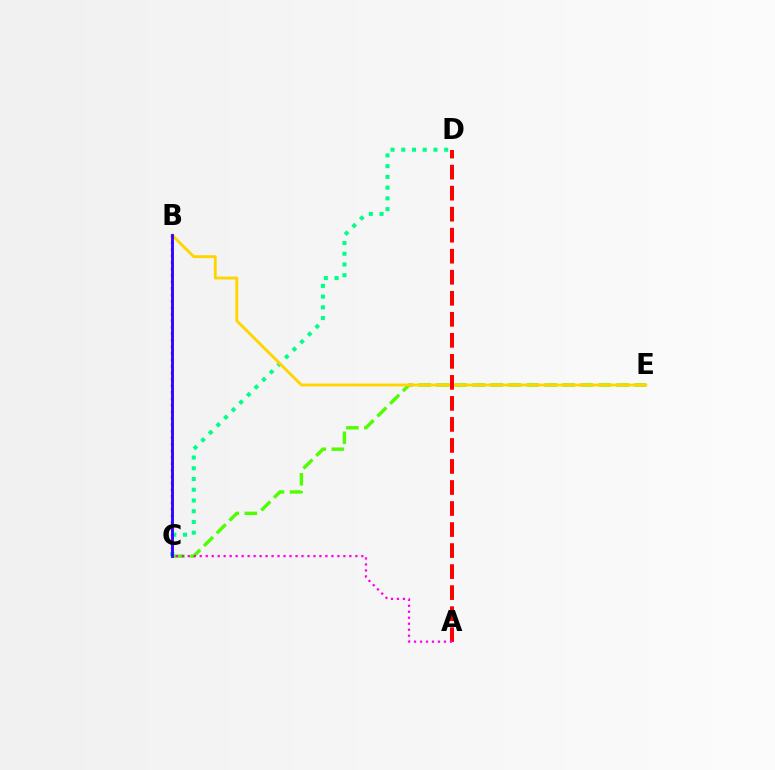{('C', 'E'): [{'color': '#4fff00', 'line_style': 'dashed', 'thickness': 2.44}], ('B', 'C'): [{'color': '#009eff', 'line_style': 'dotted', 'thickness': 1.77}, {'color': '#3700ff', 'line_style': 'solid', 'thickness': 2.07}], ('C', 'D'): [{'color': '#00ff86', 'line_style': 'dotted', 'thickness': 2.92}], ('B', 'E'): [{'color': '#ffd500', 'line_style': 'solid', 'thickness': 2.07}], ('A', 'D'): [{'color': '#ff0000', 'line_style': 'dashed', 'thickness': 2.86}], ('A', 'C'): [{'color': '#ff00ed', 'line_style': 'dotted', 'thickness': 1.63}]}